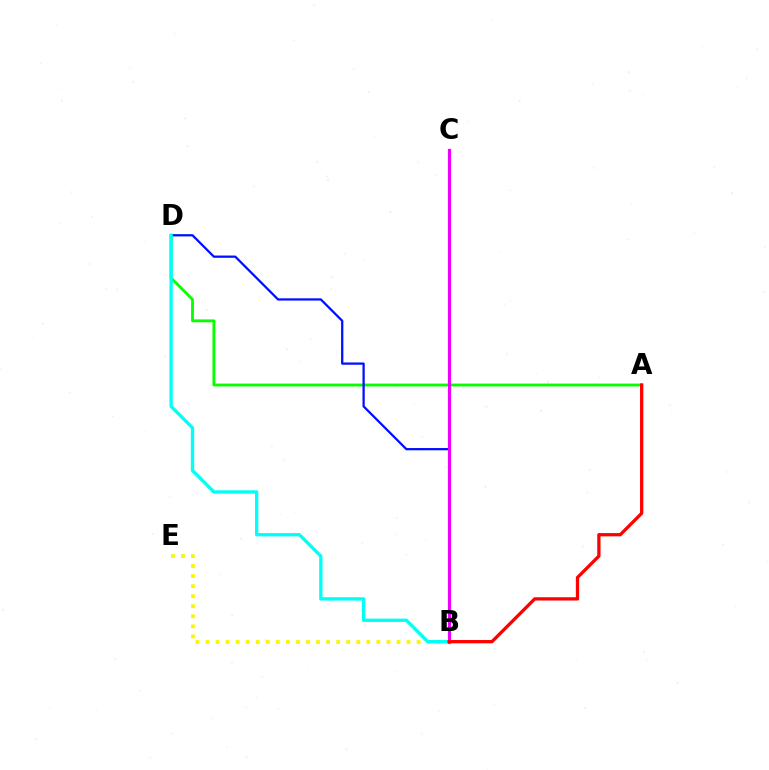{('A', 'D'): [{'color': '#08ff00', 'line_style': 'solid', 'thickness': 2.05}], ('B', 'D'): [{'color': '#0010ff', 'line_style': 'solid', 'thickness': 1.63}, {'color': '#00fff6', 'line_style': 'solid', 'thickness': 2.38}], ('B', 'E'): [{'color': '#fcf500', 'line_style': 'dotted', 'thickness': 2.73}], ('B', 'C'): [{'color': '#ee00ff', 'line_style': 'solid', 'thickness': 2.29}], ('A', 'B'): [{'color': '#ff0000', 'line_style': 'solid', 'thickness': 2.36}]}